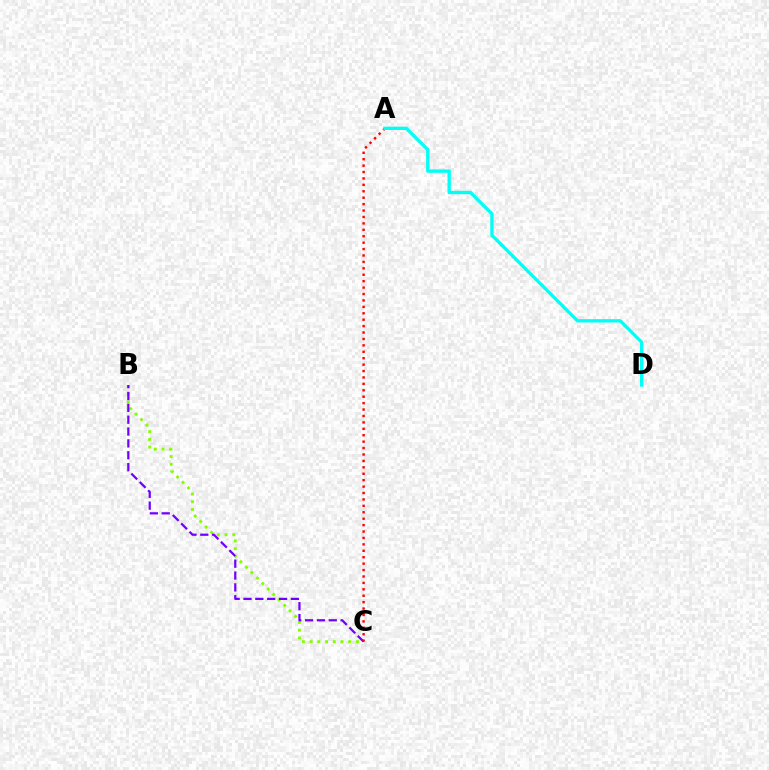{('B', 'C'): [{'color': '#84ff00', 'line_style': 'dotted', 'thickness': 2.1}, {'color': '#7200ff', 'line_style': 'dashed', 'thickness': 1.61}], ('A', 'C'): [{'color': '#ff0000', 'line_style': 'dotted', 'thickness': 1.74}], ('A', 'D'): [{'color': '#00fff6', 'line_style': 'solid', 'thickness': 2.4}]}